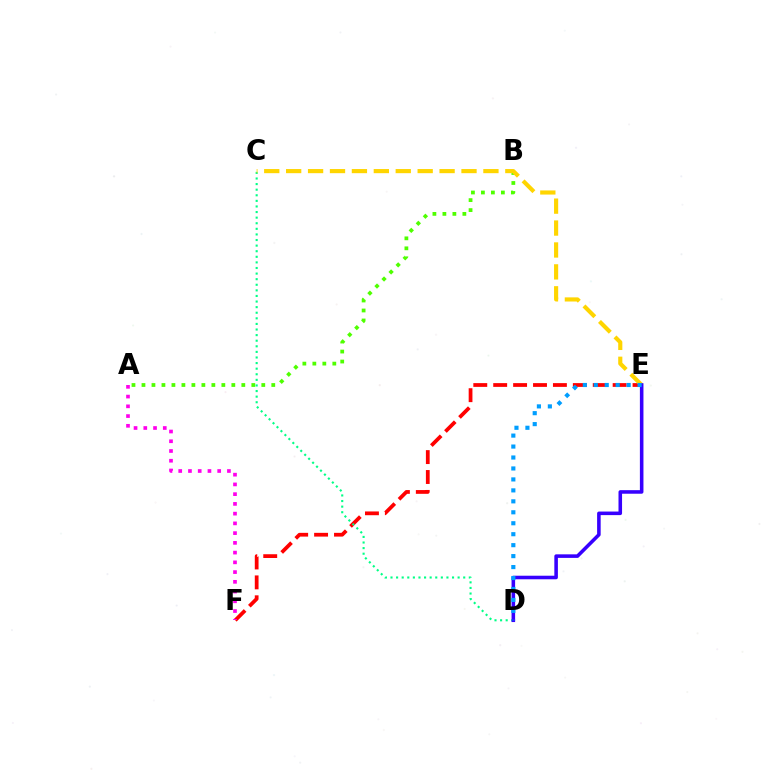{('A', 'B'): [{'color': '#4fff00', 'line_style': 'dotted', 'thickness': 2.71}], ('E', 'F'): [{'color': '#ff0000', 'line_style': 'dashed', 'thickness': 2.7}], ('C', 'D'): [{'color': '#00ff86', 'line_style': 'dotted', 'thickness': 1.52}], ('A', 'F'): [{'color': '#ff00ed', 'line_style': 'dotted', 'thickness': 2.65}], ('C', 'E'): [{'color': '#ffd500', 'line_style': 'dashed', 'thickness': 2.98}], ('D', 'E'): [{'color': '#3700ff', 'line_style': 'solid', 'thickness': 2.56}, {'color': '#009eff', 'line_style': 'dotted', 'thickness': 2.98}]}